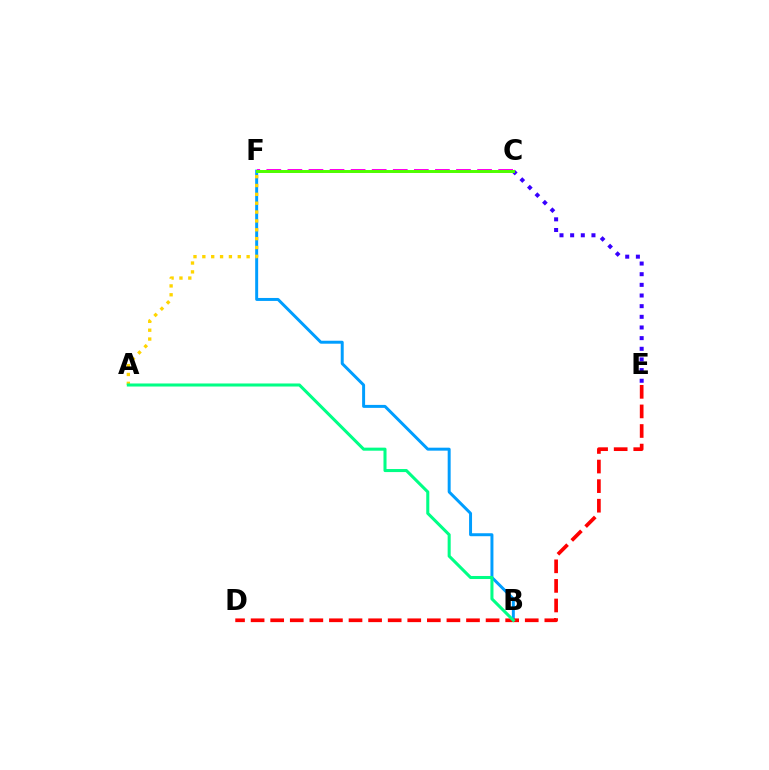{('B', 'F'): [{'color': '#009eff', 'line_style': 'solid', 'thickness': 2.14}], ('A', 'F'): [{'color': '#ffd500', 'line_style': 'dotted', 'thickness': 2.41}], ('D', 'E'): [{'color': '#ff0000', 'line_style': 'dashed', 'thickness': 2.66}], ('C', 'E'): [{'color': '#3700ff', 'line_style': 'dotted', 'thickness': 2.9}], ('A', 'B'): [{'color': '#00ff86', 'line_style': 'solid', 'thickness': 2.19}], ('C', 'F'): [{'color': '#ff00ed', 'line_style': 'dashed', 'thickness': 2.86}, {'color': '#4fff00', 'line_style': 'solid', 'thickness': 2.14}]}